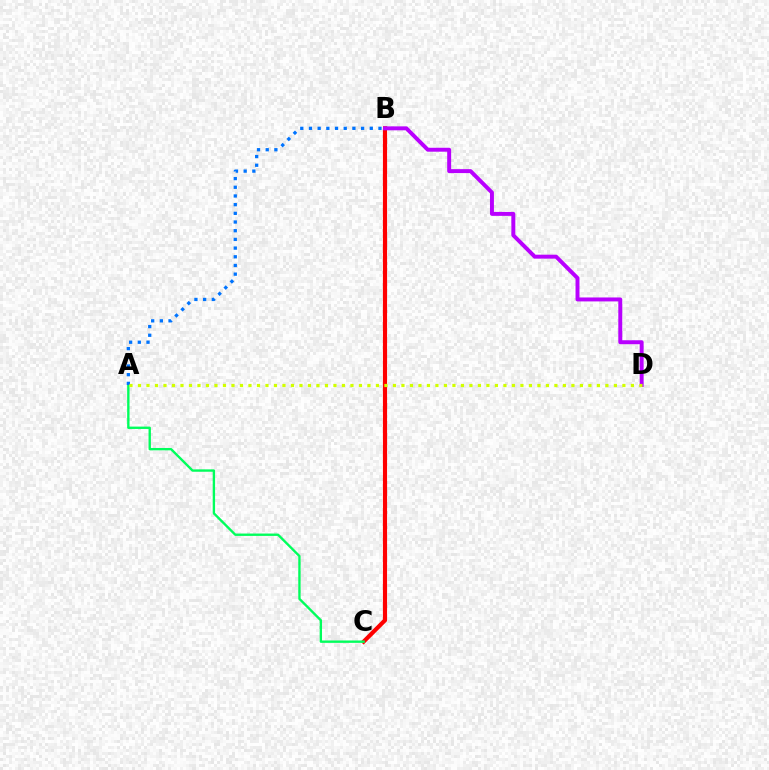{('B', 'C'): [{'color': '#ff0000', 'line_style': 'solid', 'thickness': 2.98}], ('A', 'C'): [{'color': '#00ff5c', 'line_style': 'solid', 'thickness': 1.71}], ('B', 'D'): [{'color': '#b900ff', 'line_style': 'solid', 'thickness': 2.84}], ('A', 'B'): [{'color': '#0074ff', 'line_style': 'dotted', 'thickness': 2.36}], ('A', 'D'): [{'color': '#d1ff00', 'line_style': 'dotted', 'thickness': 2.31}]}